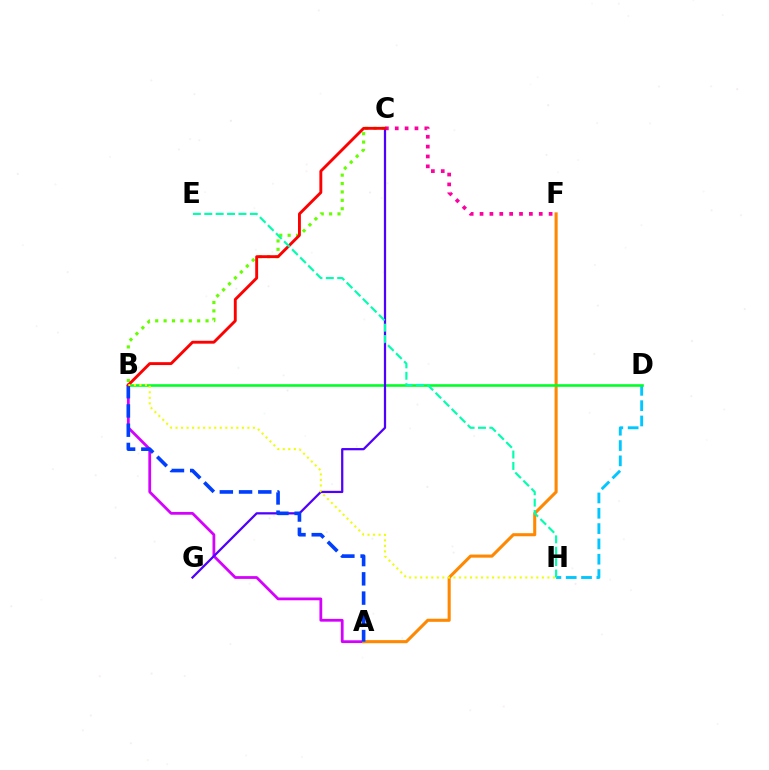{('A', 'B'): [{'color': '#d600ff', 'line_style': 'solid', 'thickness': 2.0}, {'color': '#003fff', 'line_style': 'dashed', 'thickness': 2.61}], ('C', 'F'): [{'color': '#ff00a0', 'line_style': 'dotted', 'thickness': 2.68}], ('D', 'H'): [{'color': '#00c7ff', 'line_style': 'dashed', 'thickness': 2.08}], ('A', 'F'): [{'color': '#ff8800', 'line_style': 'solid', 'thickness': 2.22}], ('B', 'C'): [{'color': '#66ff00', 'line_style': 'dotted', 'thickness': 2.28}, {'color': '#ff0000', 'line_style': 'solid', 'thickness': 2.08}], ('B', 'D'): [{'color': '#00ff27', 'line_style': 'solid', 'thickness': 1.88}], ('C', 'G'): [{'color': '#4f00ff', 'line_style': 'solid', 'thickness': 1.62}], ('B', 'H'): [{'color': '#eeff00', 'line_style': 'dotted', 'thickness': 1.5}], ('E', 'H'): [{'color': '#00ffaf', 'line_style': 'dashed', 'thickness': 1.55}]}